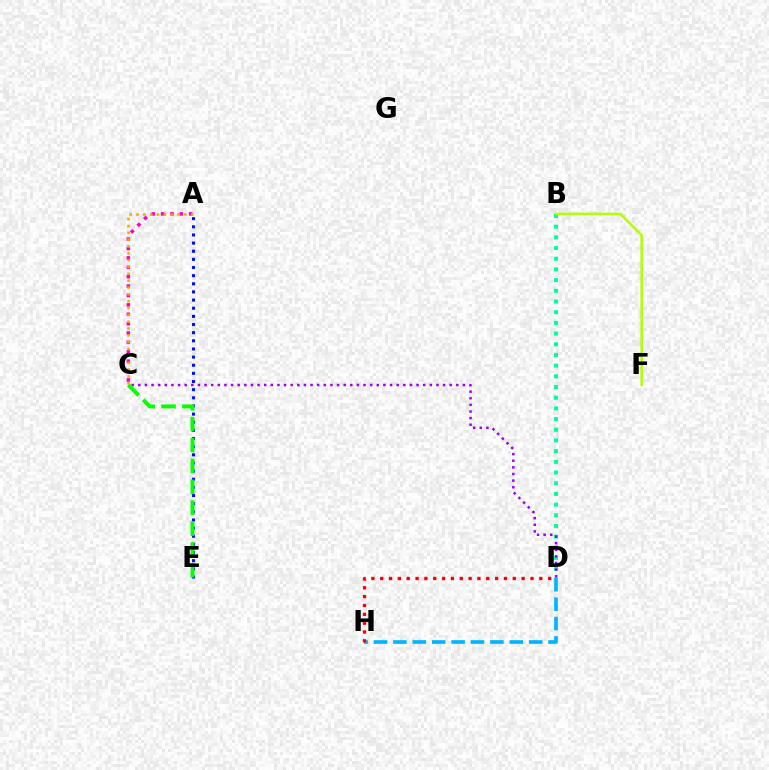{('B', 'D'): [{'color': '#00ff9d', 'line_style': 'dotted', 'thickness': 2.9}], ('A', 'E'): [{'color': '#0010ff', 'line_style': 'dotted', 'thickness': 2.21}], ('A', 'C'): [{'color': '#ff00bd', 'line_style': 'dotted', 'thickness': 2.55}, {'color': '#ffa500', 'line_style': 'dotted', 'thickness': 1.86}], ('D', 'H'): [{'color': '#00b5ff', 'line_style': 'dashed', 'thickness': 2.63}, {'color': '#ff0000', 'line_style': 'dotted', 'thickness': 2.4}], ('C', 'D'): [{'color': '#9b00ff', 'line_style': 'dotted', 'thickness': 1.8}], ('C', 'E'): [{'color': '#08ff00', 'line_style': 'dashed', 'thickness': 2.84}], ('B', 'F'): [{'color': '#b3ff00', 'line_style': 'solid', 'thickness': 1.81}]}